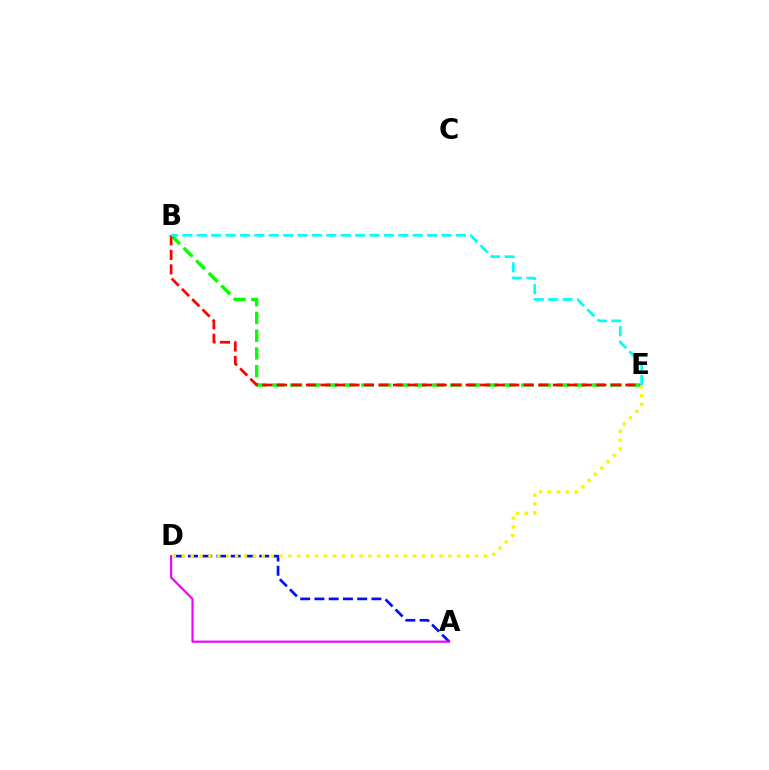{('A', 'D'): [{'color': '#0010ff', 'line_style': 'dashed', 'thickness': 1.94}, {'color': '#ee00ff', 'line_style': 'solid', 'thickness': 1.56}], ('B', 'E'): [{'color': '#08ff00', 'line_style': 'dashed', 'thickness': 2.41}, {'color': '#ff0000', 'line_style': 'dashed', 'thickness': 1.97}, {'color': '#00fff6', 'line_style': 'dashed', 'thickness': 1.96}], ('D', 'E'): [{'color': '#fcf500', 'line_style': 'dotted', 'thickness': 2.41}]}